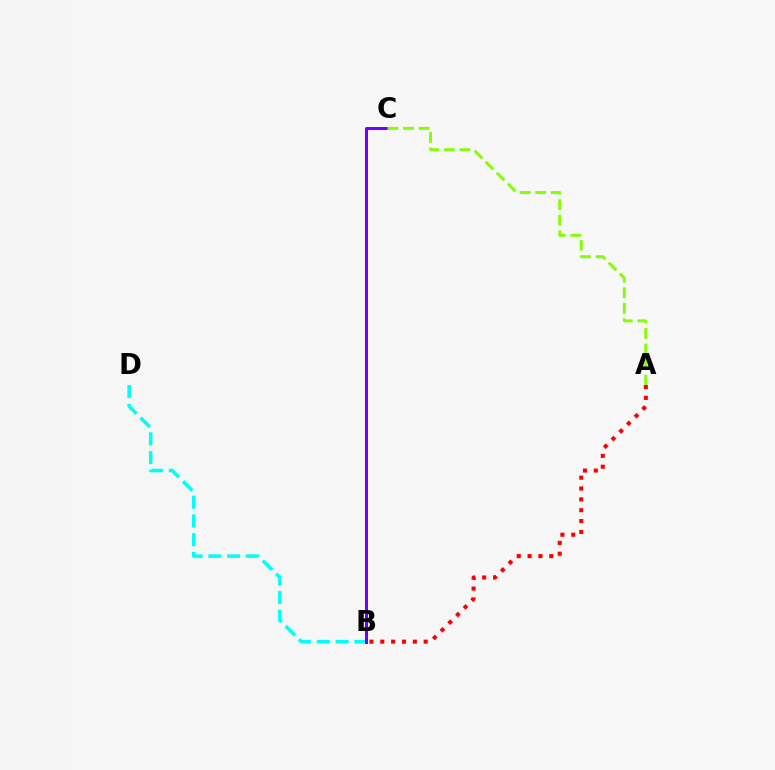{('A', 'B'): [{'color': '#ff0000', 'line_style': 'dotted', 'thickness': 2.95}], ('B', 'D'): [{'color': '#00fff6', 'line_style': 'dashed', 'thickness': 2.55}], ('B', 'C'): [{'color': '#7200ff', 'line_style': 'solid', 'thickness': 2.16}], ('A', 'C'): [{'color': '#84ff00', 'line_style': 'dashed', 'thickness': 2.11}]}